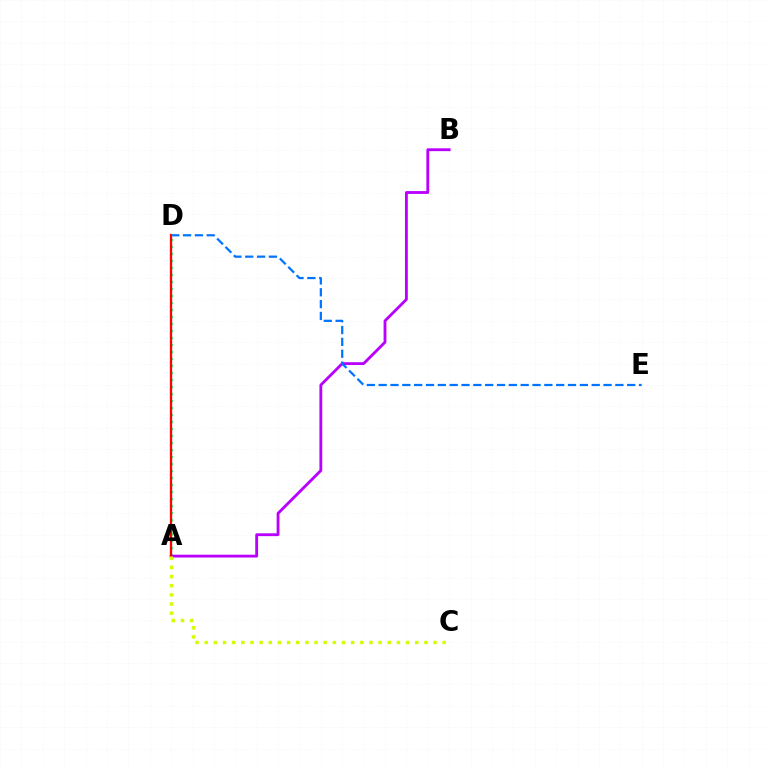{('A', 'D'): [{'color': '#00ff5c', 'line_style': 'dotted', 'thickness': 1.9}, {'color': '#ff0000', 'line_style': 'solid', 'thickness': 1.64}], ('A', 'B'): [{'color': '#b900ff', 'line_style': 'solid', 'thickness': 2.04}], ('A', 'C'): [{'color': '#d1ff00', 'line_style': 'dotted', 'thickness': 2.49}], ('D', 'E'): [{'color': '#0074ff', 'line_style': 'dashed', 'thickness': 1.61}]}